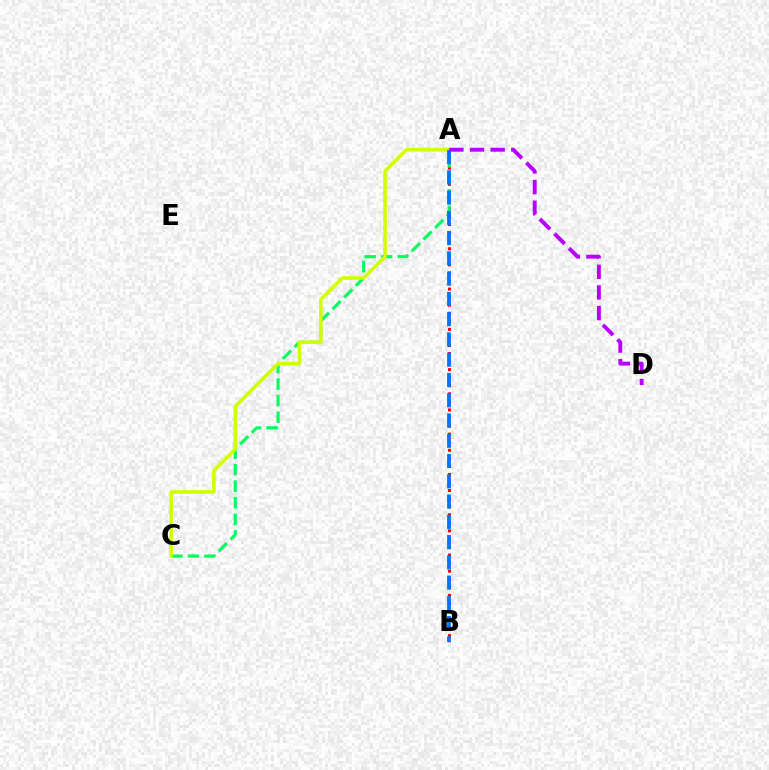{('A', 'B'): [{'color': '#ff0000', 'line_style': 'dotted', 'thickness': 2.19}, {'color': '#0074ff', 'line_style': 'dashed', 'thickness': 2.75}], ('A', 'C'): [{'color': '#00ff5c', 'line_style': 'dashed', 'thickness': 2.25}, {'color': '#d1ff00', 'line_style': 'solid', 'thickness': 2.58}], ('A', 'D'): [{'color': '#b900ff', 'line_style': 'dashed', 'thickness': 2.8}]}